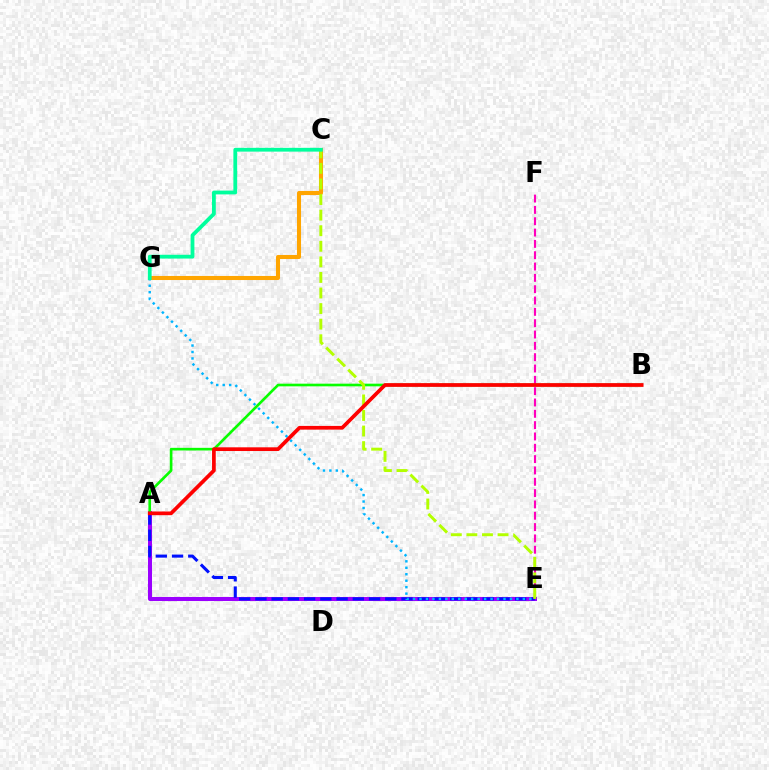{('E', 'F'): [{'color': '#ff00bd', 'line_style': 'dashed', 'thickness': 1.54}], ('A', 'E'): [{'color': '#9b00ff', 'line_style': 'solid', 'thickness': 2.91}, {'color': '#0010ff', 'line_style': 'dashed', 'thickness': 2.21}], ('C', 'G'): [{'color': '#ffa500', 'line_style': 'solid', 'thickness': 2.93}, {'color': '#00ff9d', 'line_style': 'solid', 'thickness': 2.73}], ('A', 'B'): [{'color': '#08ff00', 'line_style': 'solid', 'thickness': 1.91}, {'color': '#ff0000', 'line_style': 'solid', 'thickness': 2.67}], ('C', 'E'): [{'color': '#b3ff00', 'line_style': 'dashed', 'thickness': 2.12}], ('E', 'G'): [{'color': '#00b5ff', 'line_style': 'dotted', 'thickness': 1.76}]}